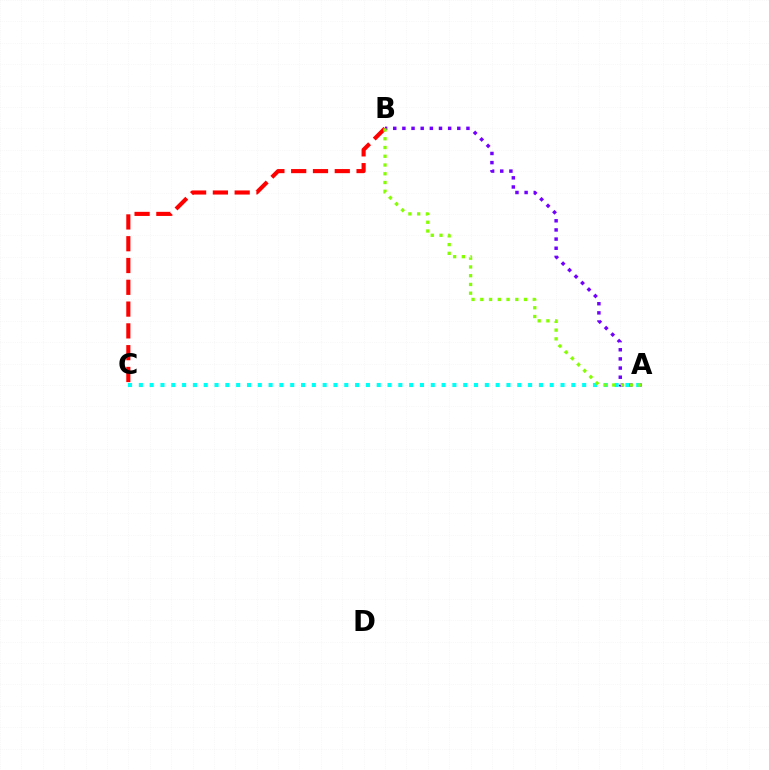{('B', 'C'): [{'color': '#ff0000', 'line_style': 'dashed', 'thickness': 2.96}], ('A', 'B'): [{'color': '#7200ff', 'line_style': 'dotted', 'thickness': 2.49}, {'color': '#84ff00', 'line_style': 'dotted', 'thickness': 2.38}], ('A', 'C'): [{'color': '#00fff6', 'line_style': 'dotted', 'thickness': 2.94}]}